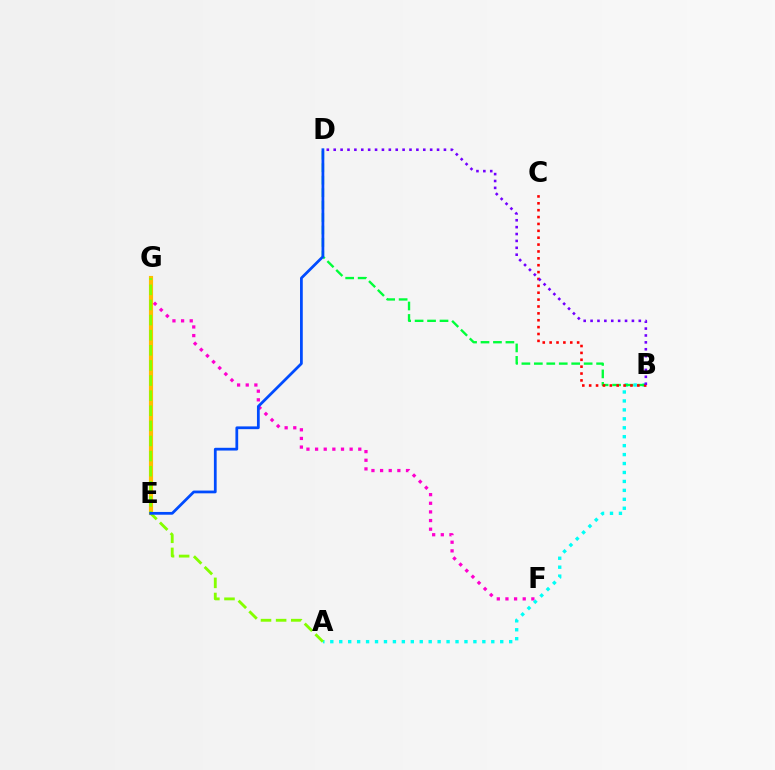{('F', 'G'): [{'color': '#ff00cf', 'line_style': 'dotted', 'thickness': 2.35}], ('A', 'B'): [{'color': '#00fff6', 'line_style': 'dotted', 'thickness': 2.43}], ('B', 'D'): [{'color': '#00ff39', 'line_style': 'dashed', 'thickness': 1.69}, {'color': '#7200ff', 'line_style': 'dotted', 'thickness': 1.87}], ('B', 'C'): [{'color': '#ff0000', 'line_style': 'dotted', 'thickness': 1.87}], ('E', 'G'): [{'color': '#ffbd00', 'line_style': 'solid', 'thickness': 2.98}], ('A', 'G'): [{'color': '#84ff00', 'line_style': 'dashed', 'thickness': 2.05}], ('D', 'E'): [{'color': '#004bff', 'line_style': 'solid', 'thickness': 1.99}]}